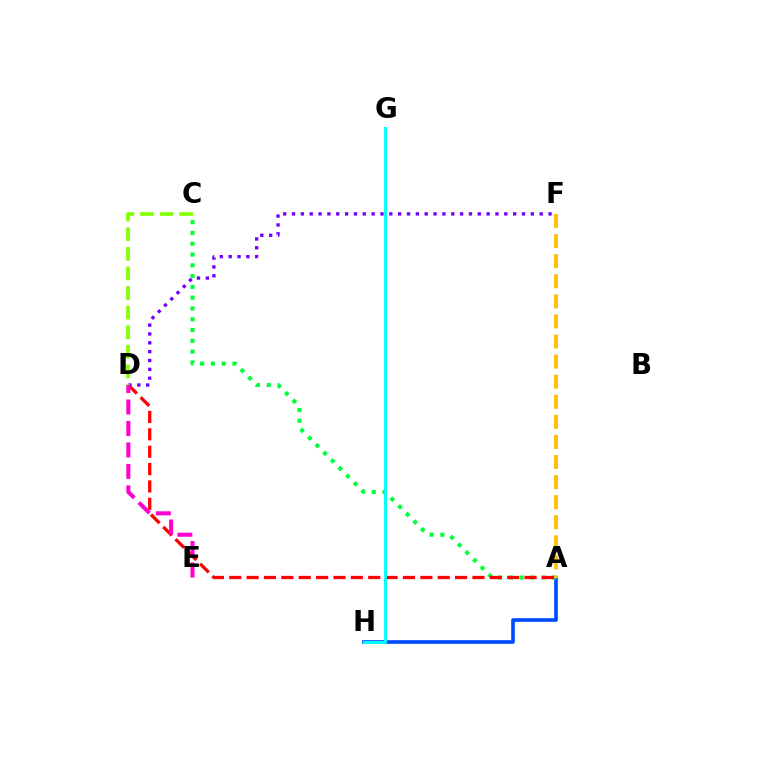{('A', 'H'): [{'color': '#004bff', 'line_style': 'solid', 'thickness': 2.63}], ('A', 'C'): [{'color': '#00ff39', 'line_style': 'dotted', 'thickness': 2.93}], ('A', 'D'): [{'color': '#ff0000', 'line_style': 'dashed', 'thickness': 2.36}], ('D', 'F'): [{'color': '#7200ff', 'line_style': 'dotted', 'thickness': 2.4}], ('D', 'E'): [{'color': '#ff00cf', 'line_style': 'dashed', 'thickness': 2.92}], ('G', 'H'): [{'color': '#00fff6', 'line_style': 'solid', 'thickness': 2.1}], ('A', 'F'): [{'color': '#ffbd00', 'line_style': 'dashed', 'thickness': 2.73}], ('C', 'D'): [{'color': '#84ff00', 'line_style': 'dashed', 'thickness': 2.66}]}